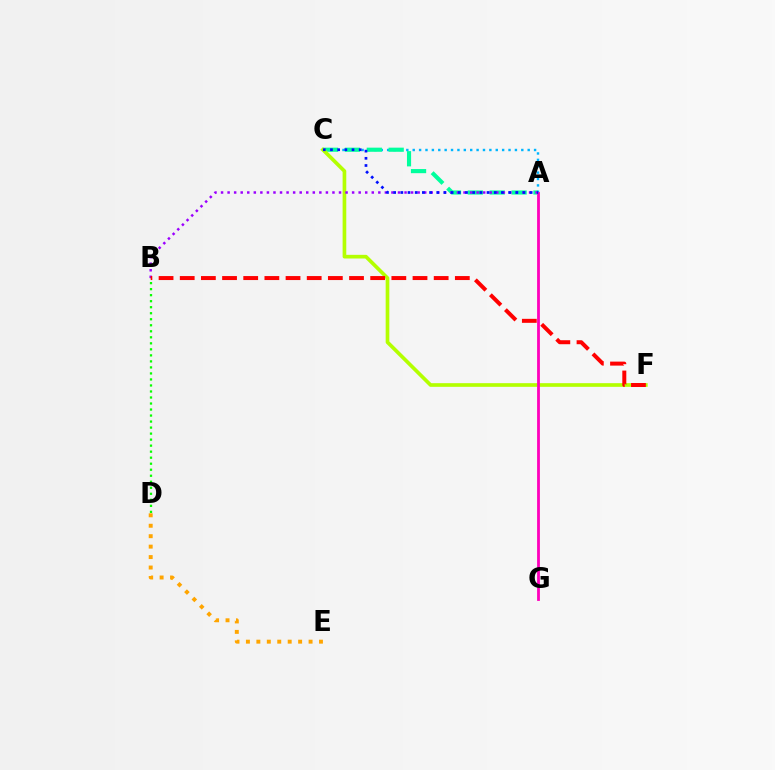{('A', 'C'): [{'color': '#00b5ff', 'line_style': 'dotted', 'thickness': 1.74}, {'color': '#00ff9d', 'line_style': 'dashed', 'thickness': 2.97}, {'color': '#0010ff', 'line_style': 'dotted', 'thickness': 1.95}], ('B', 'D'): [{'color': '#08ff00', 'line_style': 'dotted', 'thickness': 1.64}], ('D', 'E'): [{'color': '#ffa500', 'line_style': 'dotted', 'thickness': 2.84}], ('C', 'F'): [{'color': '#b3ff00', 'line_style': 'solid', 'thickness': 2.64}], ('A', 'G'): [{'color': '#ff00bd', 'line_style': 'solid', 'thickness': 2.01}], ('A', 'B'): [{'color': '#9b00ff', 'line_style': 'dotted', 'thickness': 1.78}], ('B', 'F'): [{'color': '#ff0000', 'line_style': 'dashed', 'thickness': 2.87}]}